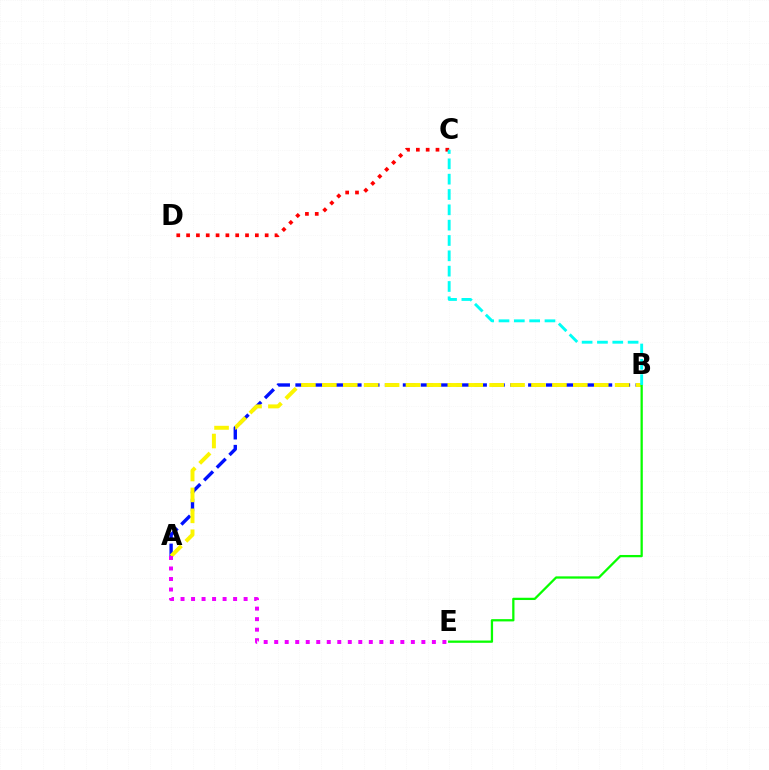{('C', 'D'): [{'color': '#ff0000', 'line_style': 'dotted', 'thickness': 2.67}], ('A', 'B'): [{'color': '#0010ff', 'line_style': 'dashed', 'thickness': 2.43}, {'color': '#fcf500', 'line_style': 'dashed', 'thickness': 2.84}], ('A', 'E'): [{'color': '#ee00ff', 'line_style': 'dotted', 'thickness': 2.86}], ('B', 'E'): [{'color': '#08ff00', 'line_style': 'solid', 'thickness': 1.64}], ('B', 'C'): [{'color': '#00fff6', 'line_style': 'dashed', 'thickness': 2.08}]}